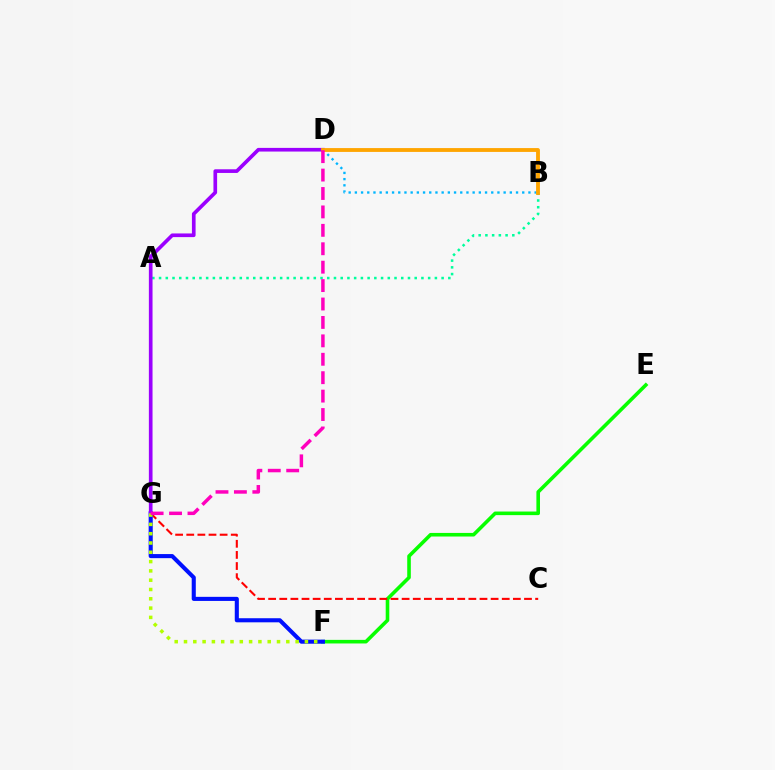{('E', 'F'): [{'color': '#08ff00', 'line_style': 'solid', 'thickness': 2.59}], ('C', 'G'): [{'color': '#ff0000', 'line_style': 'dashed', 'thickness': 1.51}], ('B', 'D'): [{'color': '#00b5ff', 'line_style': 'dotted', 'thickness': 1.68}, {'color': '#ffa500', 'line_style': 'solid', 'thickness': 2.76}], ('A', 'B'): [{'color': '#00ff9d', 'line_style': 'dotted', 'thickness': 1.83}], ('F', 'G'): [{'color': '#0010ff', 'line_style': 'solid', 'thickness': 2.94}, {'color': '#b3ff00', 'line_style': 'dotted', 'thickness': 2.53}], ('D', 'G'): [{'color': '#9b00ff', 'line_style': 'solid', 'thickness': 2.64}, {'color': '#ff00bd', 'line_style': 'dashed', 'thickness': 2.5}]}